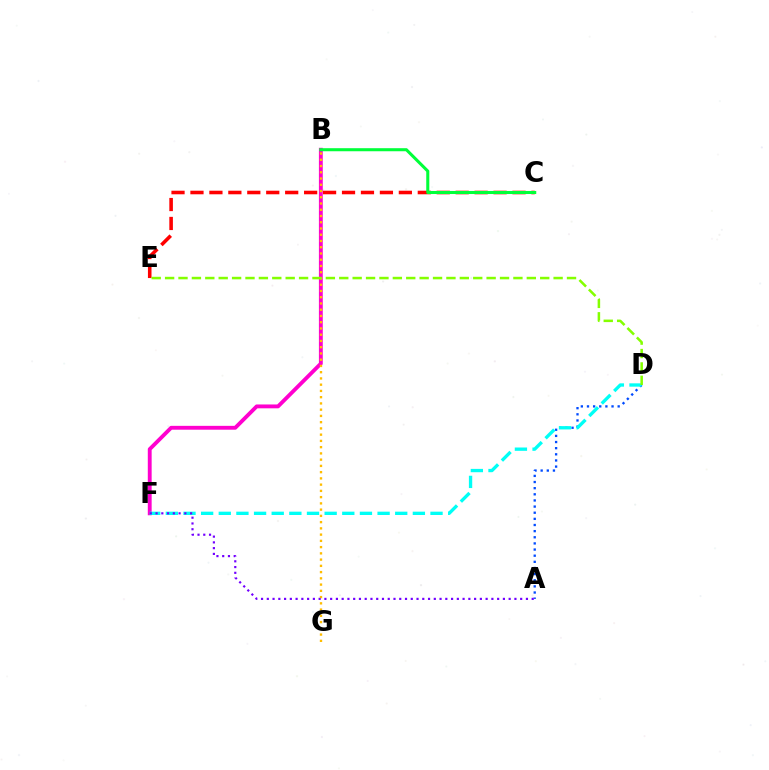{('A', 'D'): [{'color': '#004bff', 'line_style': 'dotted', 'thickness': 1.67}], ('B', 'F'): [{'color': '#ff00cf', 'line_style': 'solid', 'thickness': 2.78}], ('D', 'F'): [{'color': '#00fff6', 'line_style': 'dashed', 'thickness': 2.4}], ('C', 'E'): [{'color': '#ff0000', 'line_style': 'dashed', 'thickness': 2.57}], ('B', 'C'): [{'color': '#00ff39', 'line_style': 'solid', 'thickness': 2.2}], ('B', 'G'): [{'color': '#ffbd00', 'line_style': 'dotted', 'thickness': 1.7}], ('D', 'E'): [{'color': '#84ff00', 'line_style': 'dashed', 'thickness': 1.82}], ('A', 'F'): [{'color': '#7200ff', 'line_style': 'dotted', 'thickness': 1.56}]}